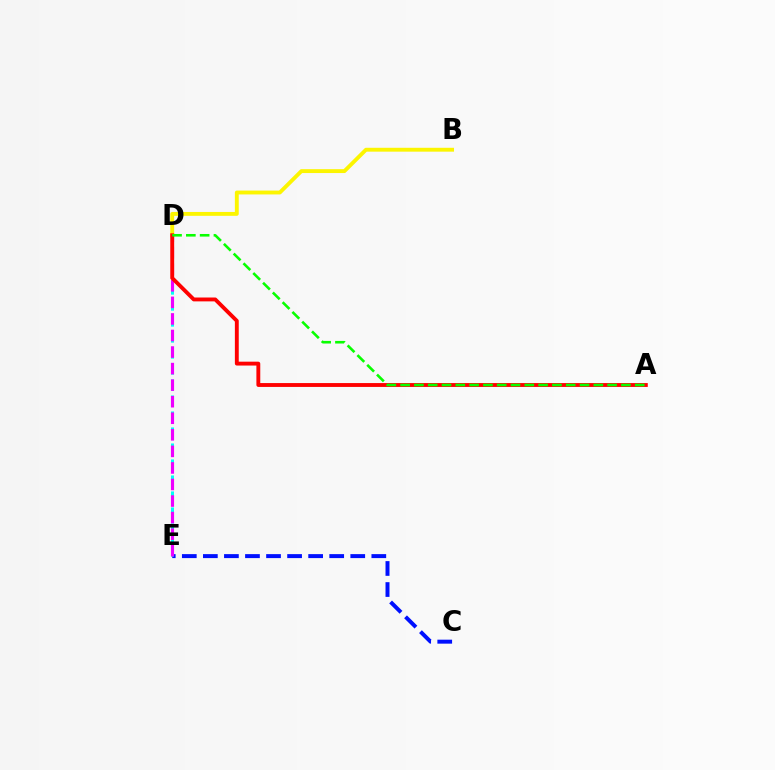{('C', 'E'): [{'color': '#0010ff', 'line_style': 'dashed', 'thickness': 2.86}], ('D', 'E'): [{'color': '#00fff6', 'line_style': 'dashed', 'thickness': 2.17}, {'color': '#ee00ff', 'line_style': 'dashed', 'thickness': 2.25}], ('B', 'D'): [{'color': '#fcf500', 'line_style': 'solid', 'thickness': 2.79}], ('A', 'D'): [{'color': '#ff0000', 'line_style': 'solid', 'thickness': 2.79}, {'color': '#08ff00', 'line_style': 'dashed', 'thickness': 1.87}]}